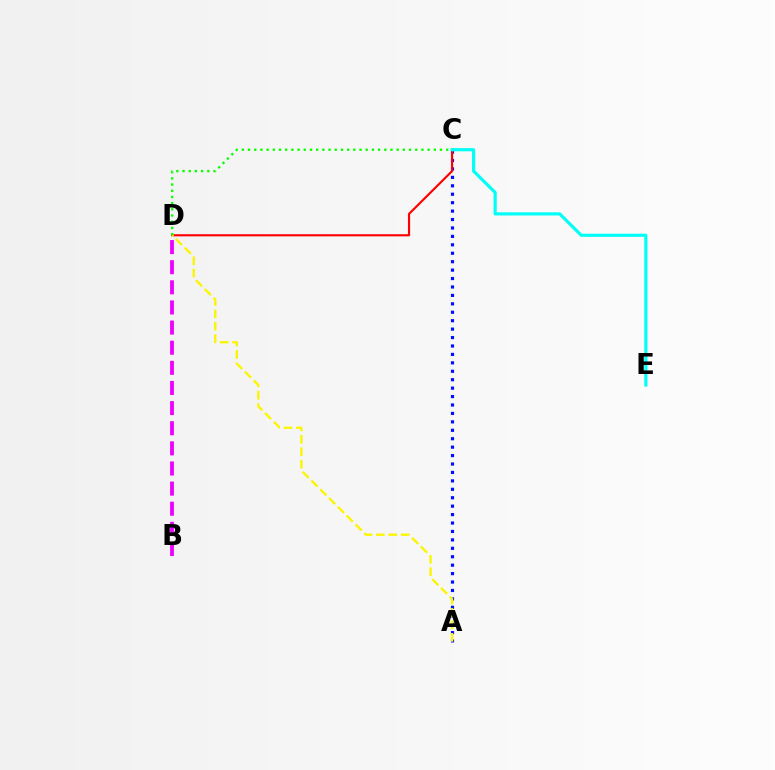{('A', 'C'): [{'color': '#0010ff', 'line_style': 'dotted', 'thickness': 2.29}], ('C', 'D'): [{'color': '#ff0000', 'line_style': 'solid', 'thickness': 1.55}, {'color': '#08ff00', 'line_style': 'dotted', 'thickness': 1.68}], ('B', 'D'): [{'color': '#ee00ff', 'line_style': 'dashed', 'thickness': 2.73}], ('A', 'D'): [{'color': '#fcf500', 'line_style': 'dashed', 'thickness': 1.69}], ('C', 'E'): [{'color': '#00fff6', 'line_style': 'solid', 'thickness': 2.28}]}